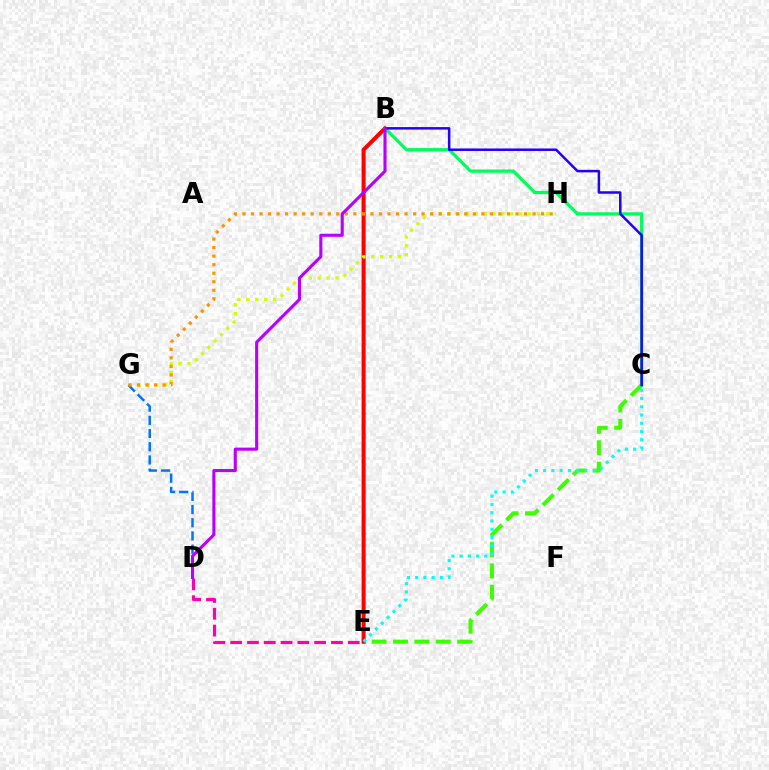{('C', 'E'): [{'color': '#3dff00', 'line_style': 'dashed', 'thickness': 2.91}, {'color': '#00fff6', 'line_style': 'dotted', 'thickness': 2.24}], ('B', 'E'): [{'color': '#ff0000', 'line_style': 'solid', 'thickness': 2.91}], ('D', 'E'): [{'color': '#ff00ac', 'line_style': 'dashed', 'thickness': 2.28}], ('B', 'C'): [{'color': '#00ff5c', 'line_style': 'solid', 'thickness': 2.36}, {'color': '#2500ff', 'line_style': 'solid', 'thickness': 1.81}], ('G', 'H'): [{'color': '#d1ff00', 'line_style': 'dotted', 'thickness': 2.42}, {'color': '#ff9400', 'line_style': 'dotted', 'thickness': 2.32}], ('D', 'G'): [{'color': '#0074ff', 'line_style': 'dashed', 'thickness': 1.79}], ('B', 'D'): [{'color': '#b900ff', 'line_style': 'solid', 'thickness': 2.23}]}